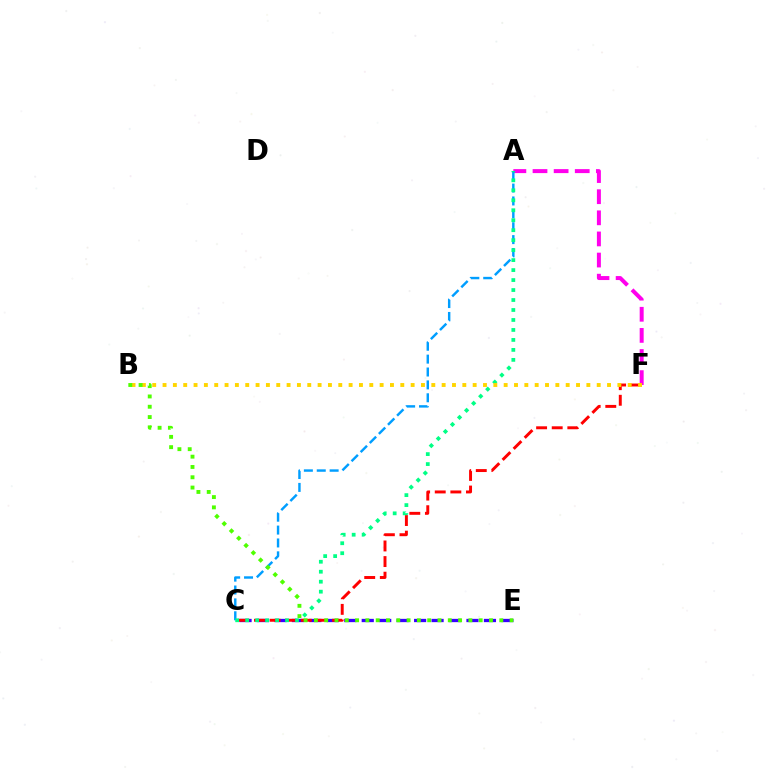{('A', 'F'): [{'color': '#ff00ed', 'line_style': 'dashed', 'thickness': 2.87}], ('C', 'E'): [{'color': '#3700ff', 'line_style': 'dashed', 'thickness': 2.37}], ('A', 'C'): [{'color': '#009eff', 'line_style': 'dashed', 'thickness': 1.75}, {'color': '#00ff86', 'line_style': 'dotted', 'thickness': 2.71}], ('C', 'F'): [{'color': '#ff0000', 'line_style': 'dashed', 'thickness': 2.12}], ('B', 'F'): [{'color': '#ffd500', 'line_style': 'dotted', 'thickness': 2.81}], ('B', 'E'): [{'color': '#4fff00', 'line_style': 'dotted', 'thickness': 2.8}]}